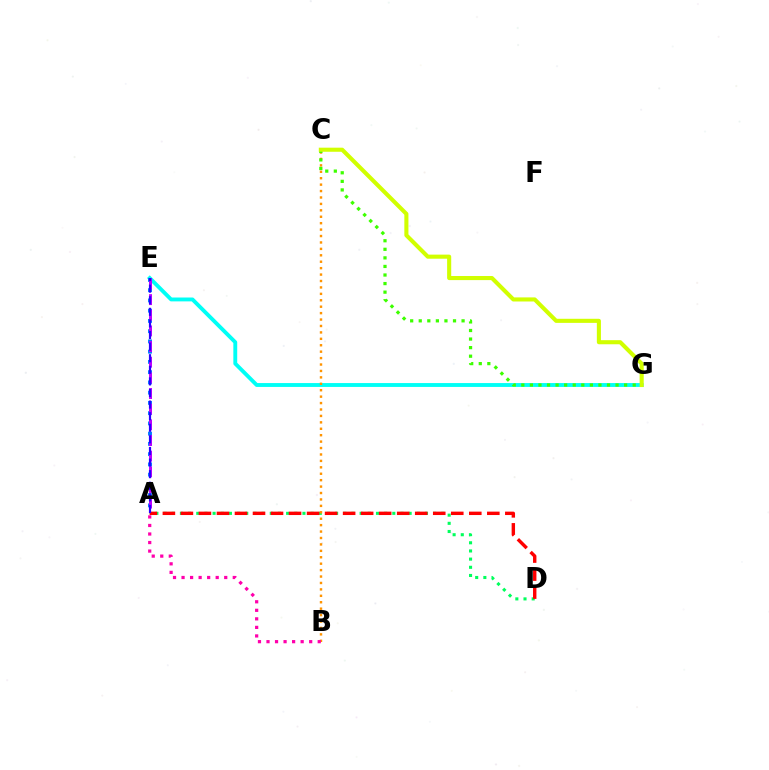{('E', 'G'): [{'color': '#00fff6', 'line_style': 'solid', 'thickness': 2.78}], ('A', 'D'): [{'color': '#00ff5c', 'line_style': 'dotted', 'thickness': 2.22}, {'color': '#ff0000', 'line_style': 'dashed', 'thickness': 2.45}], ('B', 'C'): [{'color': '#ff9400', 'line_style': 'dotted', 'thickness': 1.75}], ('A', 'E'): [{'color': '#0074ff', 'line_style': 'dotted', 'thickness': 2.78}, {'color': '#b900ff', 'line_style': 'dashed', 'thickness': 2.13}, {'color': '#2500ff', 'line_style': 'dashed', 'thickness': 1.58}], ('A', 'B'): [{'color': '#ff00ac', 'line_style': 'dotted', 'thickness': 2.32}], ('C', 'G'): [{'color': '#3dff00', 'line_style': 'dotted', 'thickness': 2.33}, {'color': '#d1ff00', 'line_style': 'solid', 'thickness': 2.95}]}